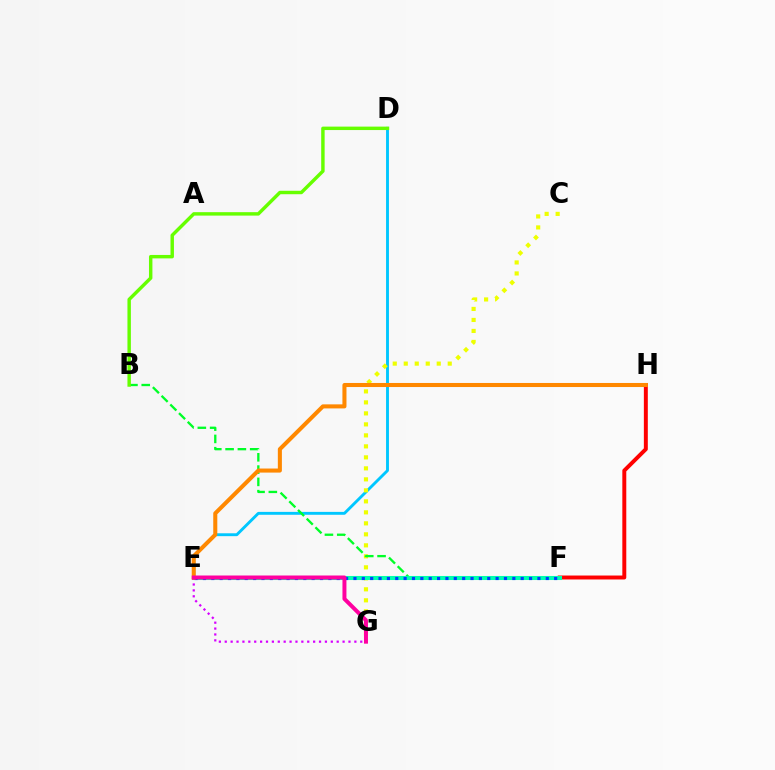{('D', 'E'): [{'color': '#00c7ff', 'line_style': 'solid', 'thickness': 2.08}], ('F', 'H'): [{'color': '#ff0000', 'line_style': 'solid', 'thickness': 2.84}], ('C', 'G'): [{'color': '#eeff00', 'line_style': 'dotted', 'thickness': 2.99}], ('B', 'F'): [{'color': '#00ff27', 'line_style': 'dashed', 'thickness': 1.67}], ('E', 'F'): [{'color': '#4f00ff', 'line_style': 'dotted', 'thickness': 1.68}, {'color': '#00ffaf', 'line_style': 'solid', 'thickness': 2.92}, {'color': '#003fff', 'line_style': 'dotted', 'thickness': 2.27}], ('E', 'G'): [{'color': '#d600ff', 'line_style': 'dotted', 'thickness': 1.6}, {'color': '#ff00a0', 'line_style': 'solid', 'thickness': 2.86}], ('E', 'H'): [{'color': '#ff8800', 'line_style': 'solid', 'thickness': 2.92}], ('B', 'D'): [{'color': '#66ff00', 'line_style': 'solid', 'thickness': 2.47}]}